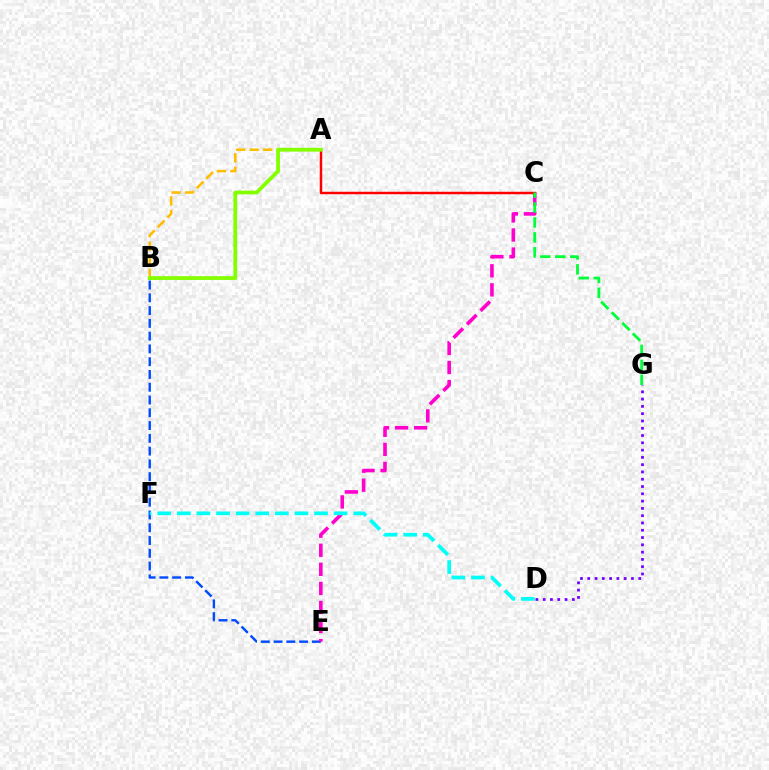{('B', 'E'): [{'color': '#004bff', 'line_style': 'dashed', 'thickness': 1.74}], ('A', 'B'): [{'color': '#ffbd00', 'line_style': 'dashed', 'thickness': 1.84}, {'color': '#84ff00', 'line_style': 'solid', 'thickness': 2.73}], ('C', 'E'): [{'color': '#ff00cf', 'line_style': 'dashed', 'thickness': 2.59}], ('D', 'F'): [{'color': '#00fff6', 'line_style': 'dashed', 'thickness': 2.66}], ('A', 'C'): [{'color': '#ff0000', 'line_style': 'solid', 'thickness': 1.77}], ('D', 'G'): [{'color': '#7200ff', 'line_style': 'dotted', 'thickness': 1.98}], ('C', 'G'): [{'color': '#00ff39', 'line_style': 'dashed', 'thickness': 2.03}]}